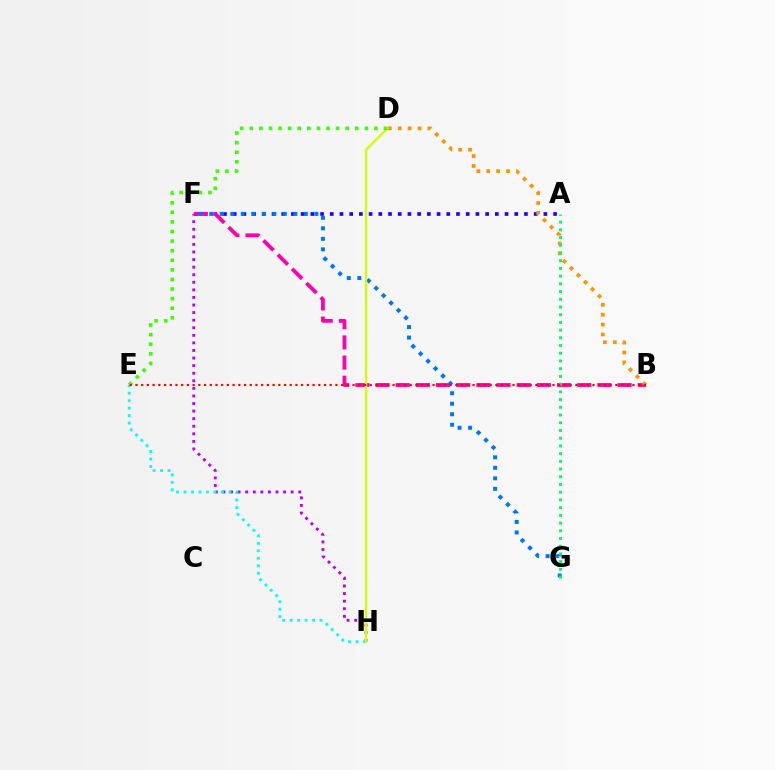{('A', 'F'): [{'color': '#2500ff', 'line_style': 'dotted', 'thickness': 2.64}], ('B', 'F'): [{'color': '#ff00ac', 'line_style': 'dashed', 'thickness': 2.74}], ('F', 'G'): [{'color': '#0074ff', 'line_style': 'dotted', 'thickness': 2.86}], ('F', 'H'): [{'color': '#b900ff', 'line_style': 'dotted', 'thickness': 2.06}], ('E', 'H'): [{'color': '#00fff6', 'line_style': 'dotted', 'thickness': 2.03}], ('B', 'D'): [{'color': '#ff9400', 'line_style': 'dotted', 'thickness': 2.69}], ('D', 'H'): [{'color': '#d1ff00', 'line_style': 'solid', 'thickness': 1.65}], ('A', 'G'): [{'color': '#00ff5c', 'line_style': 'dotted', 'thickness': 2.1}], ('D', 'E'): [{'color': '#3dff00', 'line_style': 'dotted', 'thickness': 2.61}], ('B', 'E'): [{'color': '#ff0000', 'line_style': 'dotted', 'thickness': 1.55}]}